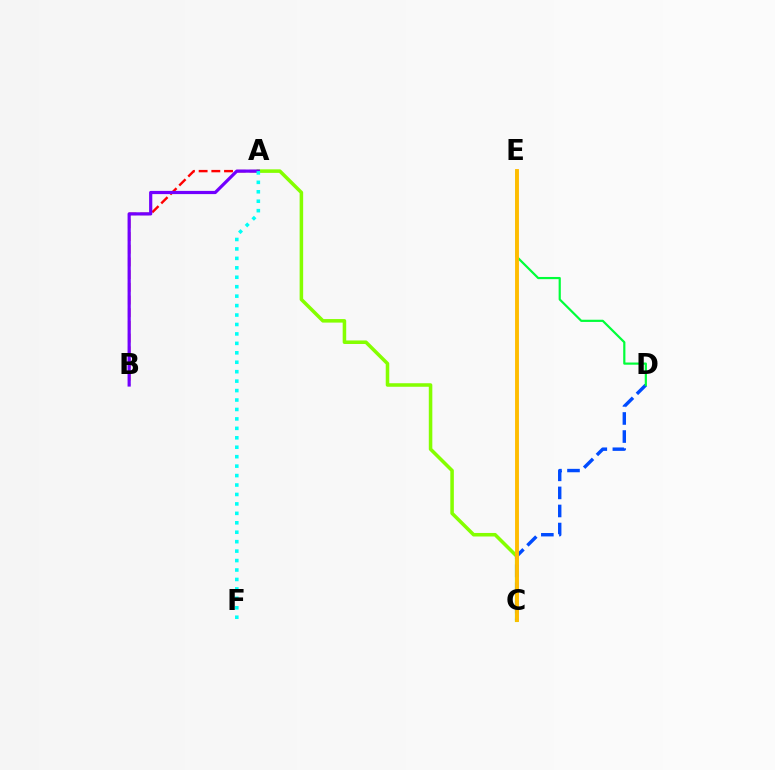{('A', 'B'): [{'color': '#ff0000', 'line_style': 'dashed', 'thickness': 1.72}, {'color': '#7200ff', 'line_style': 'solid', 'thickness': 2.3}], ('A', 'C'): [{'color': '#84ff00', 'line_style': 'solid', 'thickness': 2.54}], ('C', 'D'): [{'color': '#004bff', 'line_style': 'dashed', 'thickness': 2.45}], ('D', 'E'): [{'color': '#00ff39', 'line_style': 'solid', 'thickness': 1.58}], ('C', 'E'): [{'color': '#ff00cf', 'line_style': 'dashed', 'thickness': 1.53}, {'color': '#ffbd00', 'line_style': 'solid', 'thickness': 2.79}], ('A', 'F'): [{'color': '#00fff6', 'line_style': 'dotted', 'thickness': 2.57}]}